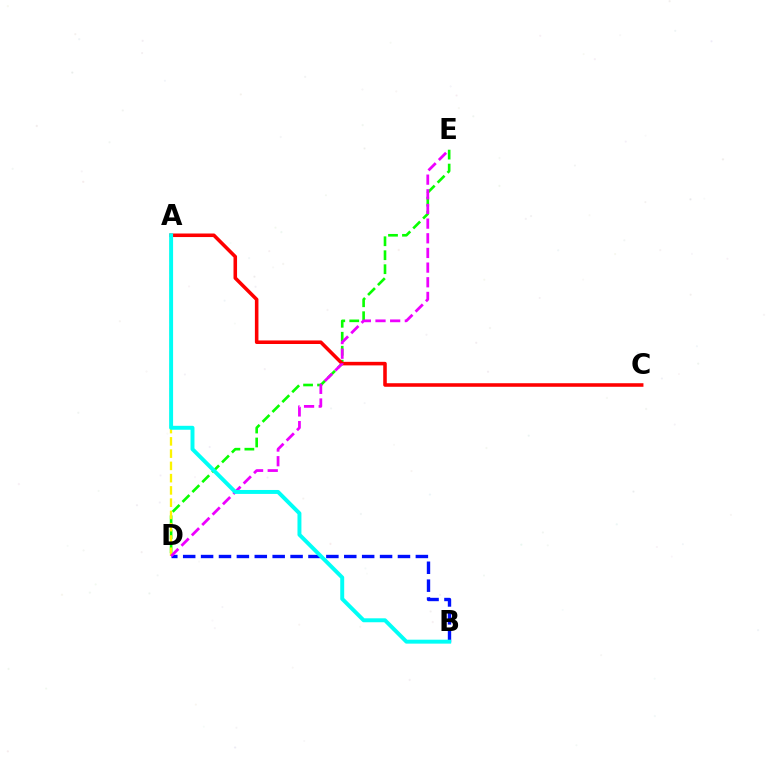{('B', 'D'): [{'color': '#0010ff', 'line_style': 'dashed', 'thickness': 2.43}], ('D', 'E'): [{'color': '#08ff00', 'line_style': 'dashed', 'thickness': 1.9}, {'color': '#ee00ff', 'line_style': 'dashed', 'thickness': 1.99}], ('A', 'C'): [{'color': '#ff0000', 'line_style': 'solid', 'thickness': 2.56}], ('A', 'D'): [{'color': '#fcf500', 'line_style': 'dashed', 'thickness': 1.67}], ('A', 'B'): [{'color': '#00fff6', 'line_style': 'solid', 'thickness': 2.84}]}